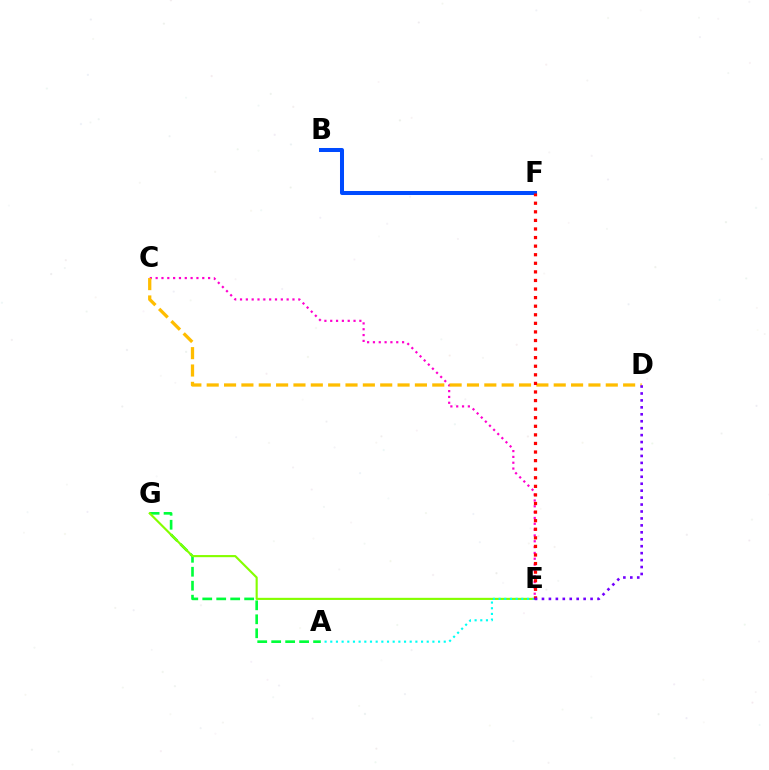{('A', 'G'): [{'color': '#00ff39', 'line_style': 'dashed', 'thickness': 1.9}], ('E', 'G'): [{'color': '#84ff00', 'line_style': 'solid', 'thickness': 1.54}], ('A', 'E'): [{'color': '#00fff6', 'line_style': 'dotted', 'thickness': 1.54}], ('C', 'E'): [{'color': '#ff00cf', 'line_style': 'dotted', 'thickness': 1.58}], ('C', 'D'): [{'color': '#ffbd00', 'line_style': 'dashed', 'thickness': 2.36}], ('B', 'F'): [{'color': '#004bff', 'line_style': 'solid', 'thickness': 2.89}], ('E', 'F'): [{'color': '#ff0000', 'line_style': 'dotted', 'thickness': 2.33}], ('D', 'E'): [{'color': '#7200ff', 'line_style': 'dotted', 'thickness': 1.89}]}